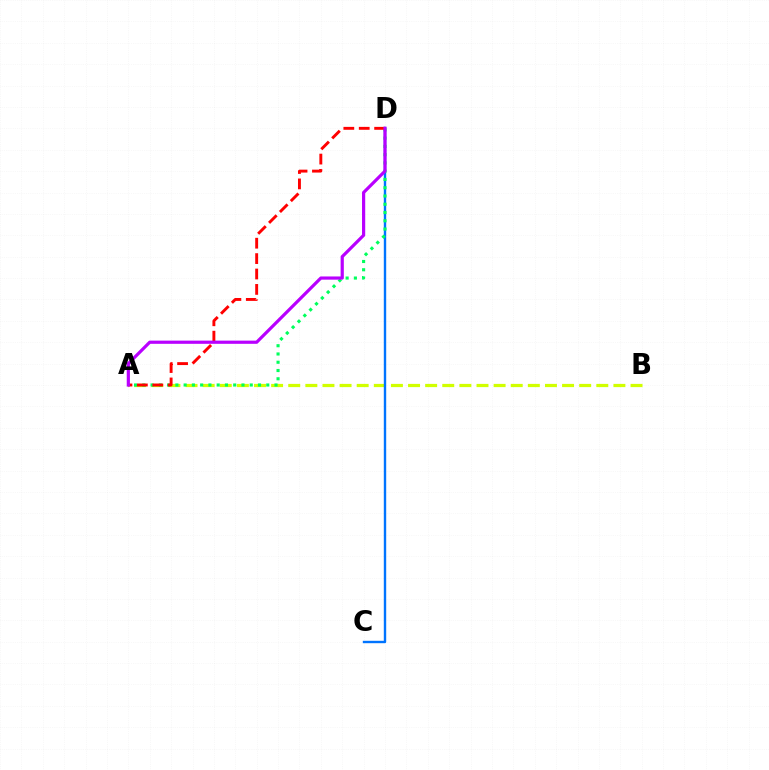{('A', 'B'): [{'color': '#d1ff00', 'line_style': 'dashed', 'thickness': 2.33}], ('C', 'D'): [{'color': '#0074ff', 'line_style': 'solid', 'thickness': 1.73}], ('A', 'D'): [{'color': '#00ff5c', 'line_style': 'dotted', 'thickness': 2.24}, {'color': '#ff0000', 'line_style': 'dashed', 'thickness': 2.09}, {'color': '#b900ff', 'line_style': 'solid', 'thickness': 2.3}]}